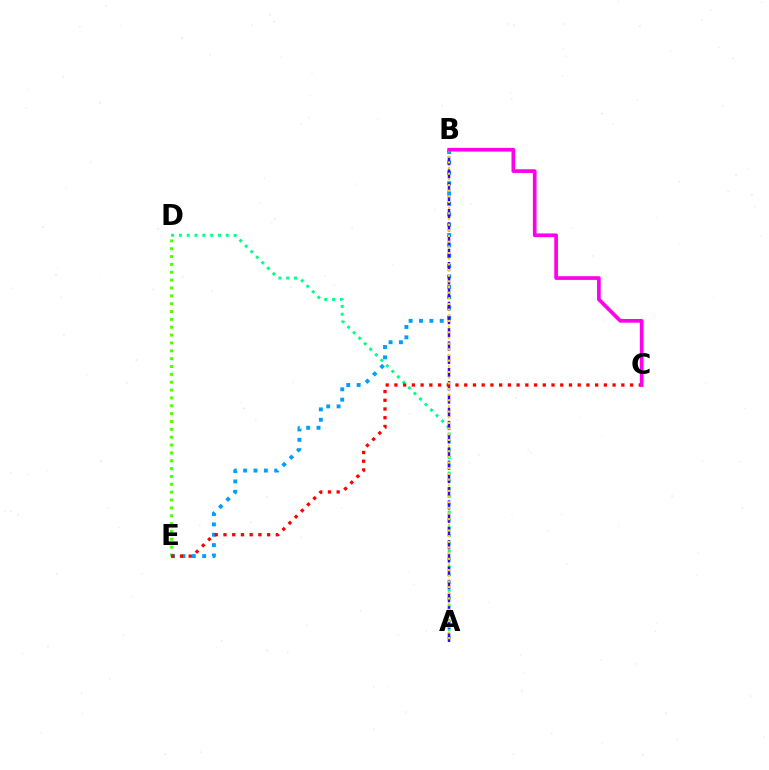{('A', 'D'): [{'color': '#00ff86', 'line_style': 'dotted', 'thickness': 2.12}], ('D', 'E'): [{'color': '#4fff00', 'line_style': 'dotted', 'thickness': 2.13}], ('B', 'E'): [{'color': '#009eff', 'line_style': 'dotted', 'thickness': 2.82}], ('A', 'B'): [{'color': '#3700ff', 'line_style': 'dashed', 'thickness': 1.8}, {'color': '#ffd500', 'line_style': 'dotted', 'thickness': 1.54}], ('C', 'E'): [{'color': '#ff0000', 'line_style': 'dotted', 'thickness': 2.37}], ('B', 'C'): [{'color': '#ff00ed', 'line_style': 'solid', 'thickness': 2.66}]}